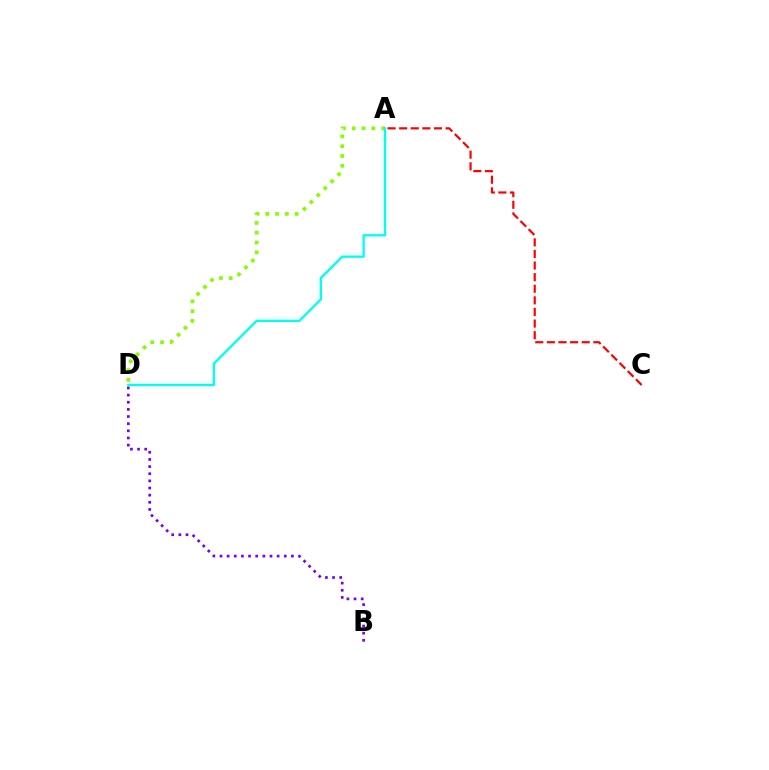{('B', 'D'): [{'color': '#7200ff', 'line_style': 'dotted', 'thickness': 1.94}], ('A', 'D'): [{'color': '#84ff00', 'line_style': 'dotted', 'thickness': 2.66}, {'color': '#00fff6', 'line_style': 'solid', 'thickness': 1.69}], ('A', 'C'): [{'color': '#ff0000', 'line_style': 'dashed', 'thickness': 1.58}]}